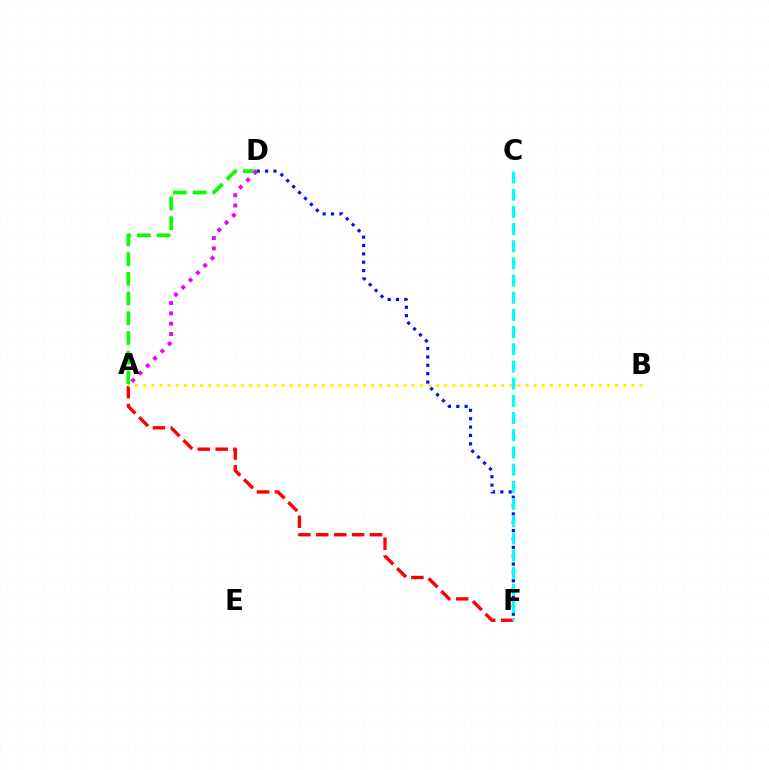{('A', 'F'): [{'color': '#ff0000', 'line_style': 'dashed', 'thickness': 2.43}], ('A', 'B'): [{'color': '#fcf500', 'line_style': 'dotted', 'thickness': 2.21}], ('D', 'F'): [{'color': '#0010ff', 'line_style': 'dotted', 'thickness': 2.27}], ('C', 'F'): [{'color': '#00fff6', 'line_style': 'dashed', 'thickness': 2.33}], ('A', 'D'): [{'color': '#08ff00', 'line_style': 'dashed', 'thickness': 2.68}, {'color': '#ee00ff', 'line_style': 'dotted', 'thickness': 2.81}]}